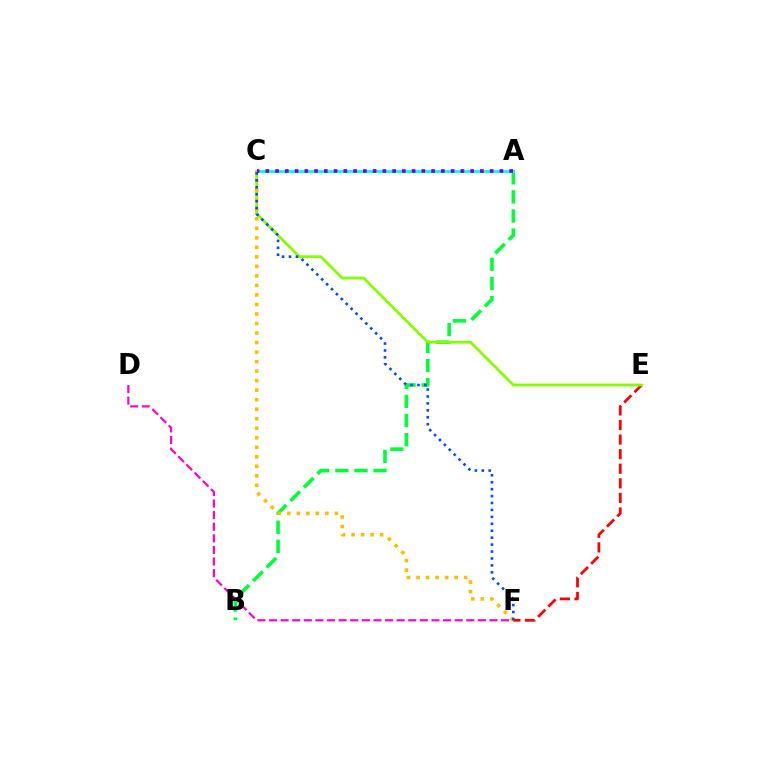{('D', 'F'): [{'color': '#ff00cf', 'line_style': 'dashed', 'thickness': 1.58}], ('E', 'F'): [{'color': '#ff0000', 'line_style': 'dashed', 'thickness': 1.98}], ('A', 'B'): [{'color': '#00ff39', 'line_style': 'dashed', 'thickness': 2.59}], ('A', 'C'): [{'color': '#00fff6', 'line_style': 'solid', 'thickness': 2.05}, {'color': '#7200ff', 'line_style': 'dotted', 'thickness': 2.65}], ('C', 'E'): [{'color': '#84ff00', 'line_style': 'solid', 'thickness': 1.99}], ('C', 'F'): [{'color': '#ffbd00', 'line_style': 'dotted', 'thickness': 2.59}, {'color': '#004bff', 'line_style': 'dotted', 'thickness': 1.88}]}